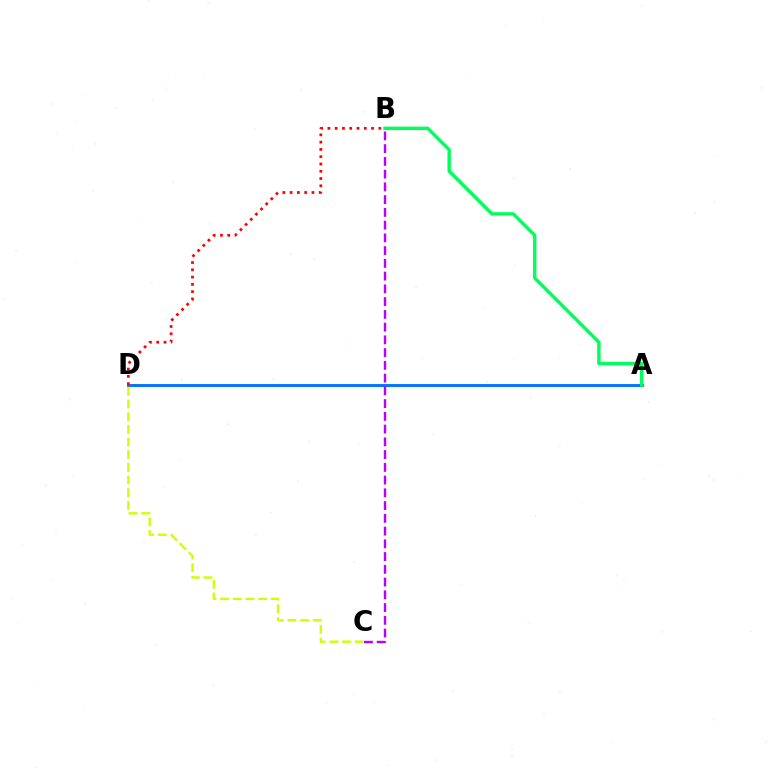{('A', 'D'): [{'color': '#0074ff', 'line_style': 'solid', 'thickness': 2.09}], ('A', 'B'): [{'color': '#00ff5c', 'line_style': 'solid', 'thickness': 2.46}], ('B', 'D'): [{'color': '#ff0000', 'line_style': 'dotted', 'thickness': 1.98}], ('C', 'D'): [{'color': '#d1ff00', 'line_style': 'dashed', 'thickness': 1.72}], ('B', 'C'): [{'color': '#b900ff', 'line_style': 'dashed', 'thickness': 1.73}]}